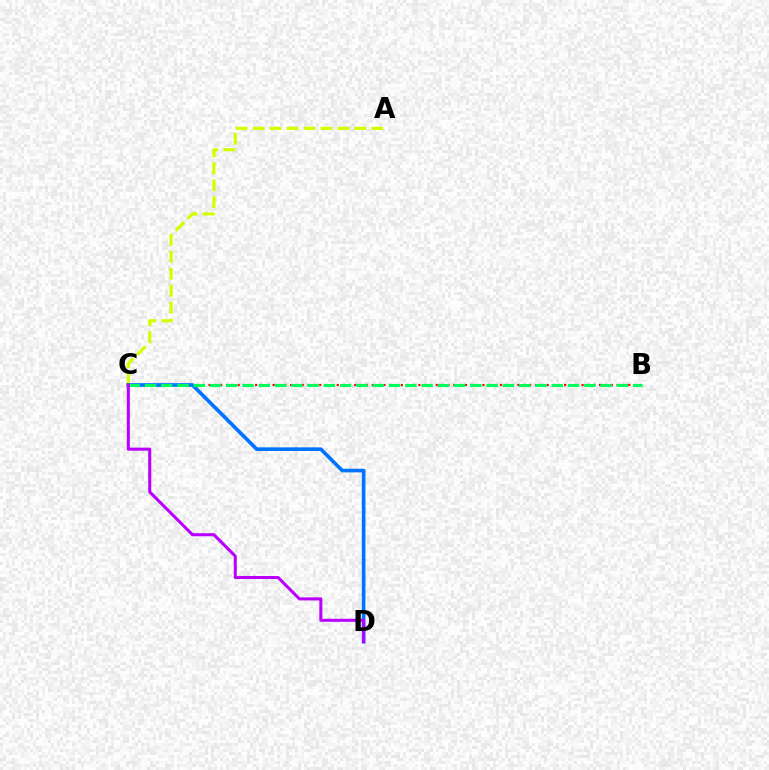{('B', 'C'): [{'color': '#ff0000', 'line_style': 'dotted', 'thickness': 1.58}, {'color': '#00ff5c', 'line_style': 'dashed', 'thickness': 2.21}], ('A', 'C'): [{'color': '#d1ff00', 'line_style': 'dashed', 'thickness': 2.3}], ('C', 'D'): [{'color': '#0074ff', 'line_style': 'solid', 'thickness': 2.63}, {'color': '#b900ff', 'line_style': 'solid', 'thickness': 2.19}]}